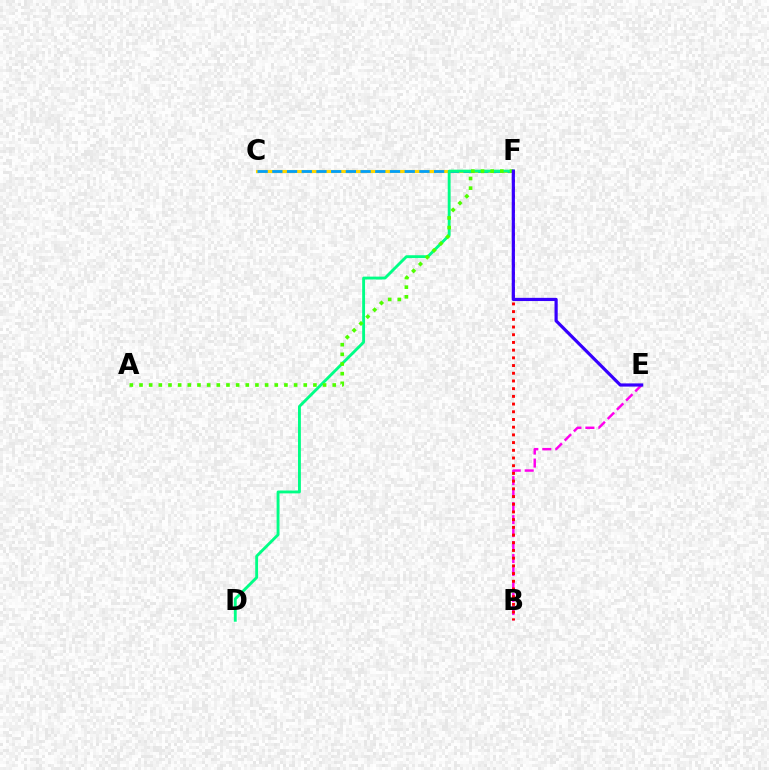{('C', 'F'): [{'color': '#ffd500', 'line_style': 'solid', 'thickness': 2.24}, {'color': '#009eff', 'line_style': 'dashed', 'thickness': 2.0}], ('B', 'E'): [{'color': '#ff00ed', 'line_style': 'dashed', 'thickness': 1.76}], ('D', 'F'): [{'color': '#00ff86', 'line_style': 'solid', 'thickness': 2.07}], ('B', 'F'): [{'color': '#ff0000', 'line_style': 'dotted', 'thickness': 2.09}], ('A', 'F'): [{'color': '#4fff00', 'line_style': 'dotted', 'thickness': 2.63}], ('E', 'F'): [{'color': '#3700ff', 'line_style': 'solid', 'thickness': 2.3}]}